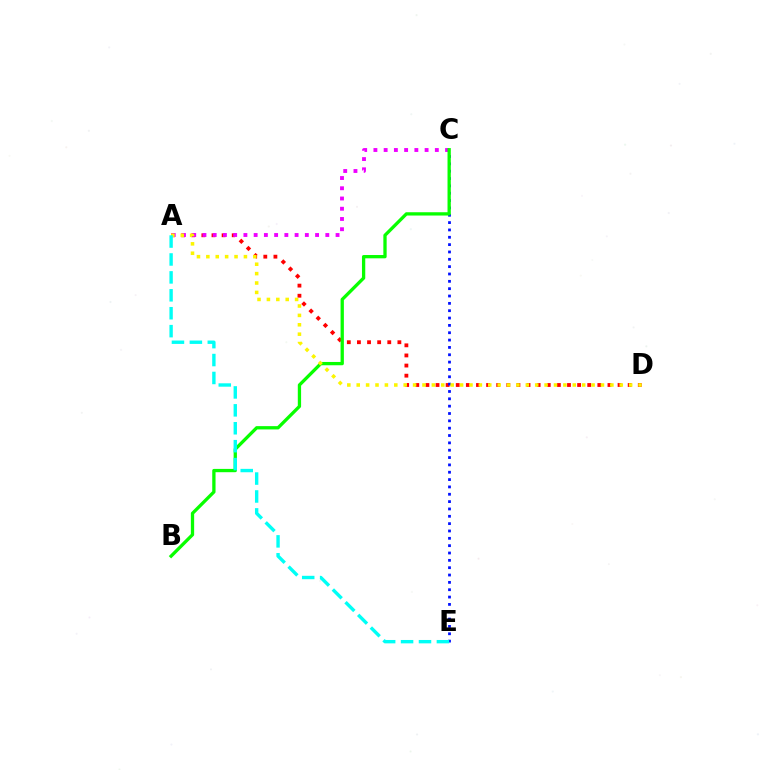{('A', 'D'): [{'color': '#ff0000', 'line_style': 'dotted', 'thickness': 2.75}, {'color': '#fcf500', 'line_style': 'dotted', 'thickness': 2.55}], ('A', 'C'): [{'color': '#ee00ff', 'line_style': 'dotted', 'thickness': 2.78}], ('C', 'E'): [{'color': '#0010ff', 'line_style': 'dotted', 'thickness': 1.99}], ('B', 'C'): [{'color': '#08ff00', 'line_style': 'solid', 'thickness': 2.37}], ('A', 'E'): [{'color': '#00fff6', 'line_style': 'dashed', 'thickness': 2.43}]}